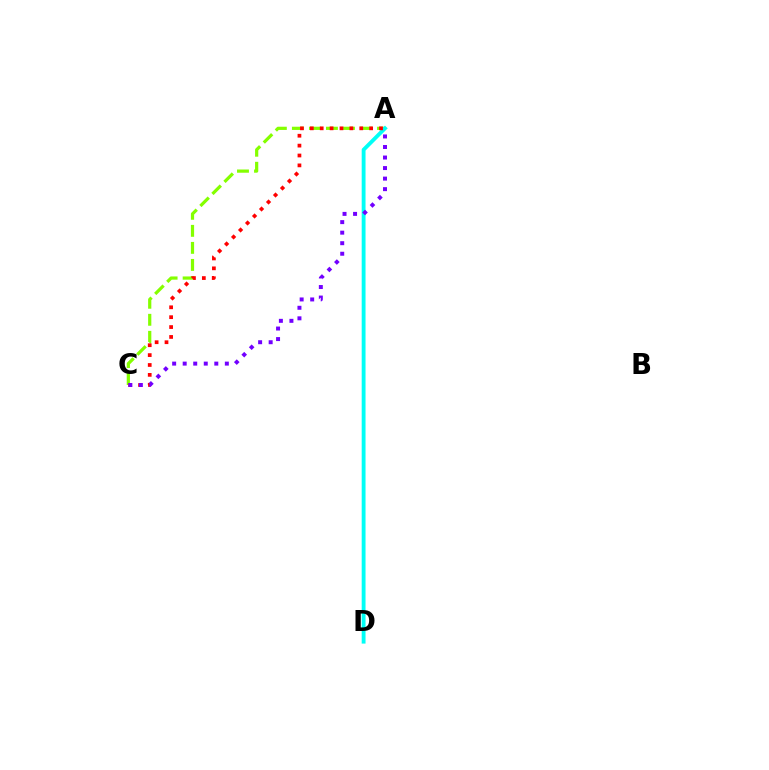{('A', 'C'): [{'color': '#84ff00', 'line_style': 'dashed', 'thickness': 2.31}, {'color': '#ff0000', 'line_style': 'dotted', 'thickness': 2.69}, {'color': '#7200ff', 'line_style': 'dotted', 'thickness': 2.86}], ('A', 'D'): [{'color': '#00fff6', 'line_style': 'solid', 'thickness': 2.77}]}